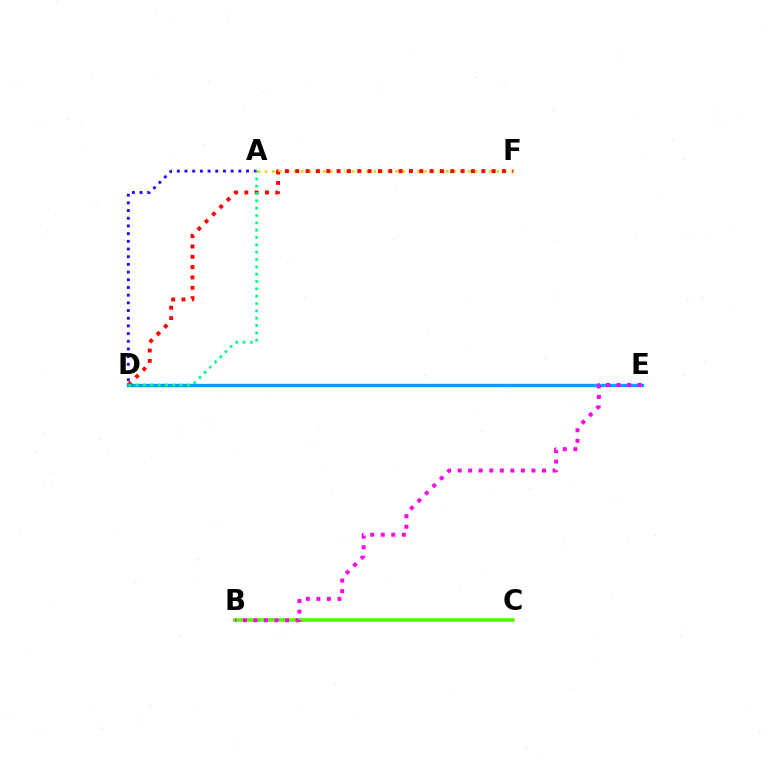{('D', 'E'): [{'color': '#009eff', 'line_style': 'solid', 'thickness': 2.42}], ('A', 'D'): [{'color': '#3700ff', 'line_style': 'dotted', 'thickness': 2.09}, {'color': '#00ff86', 'line_style': 'dotted', 'thickness': 1.99}], ('B', 'C'): [{'color': '#4fff00', 'line_style': 'solid', 'thickness': 2.56}], ('B', 'E'): [{'color': '#ff00ed', 'line_style': 'dotted', 'thickness': 2.87}], ('A', 'F'): [{'color': '#ffd500', 'line_style': 'dotted', 'thickness': 1.97}], ('D', 'F'): [{'color': '#ff0000', 'line_style': 'dotted', 'thickness': 2.81}]}